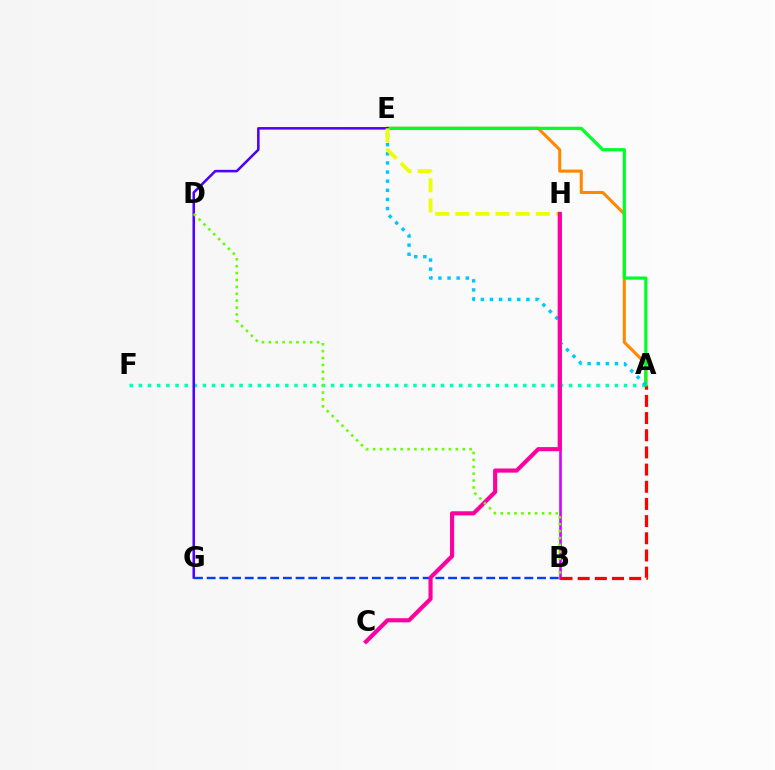{('B', 'H'): [{'color': '#d600ff', 'line_style': 'solid', 'thickness': 1.89}], ('A', 'F'): [{'color': '#00ffaf', 'line_style': 'dotted', 'thickness': 2.49}], ('A', 'E'): [{'color': '#ff8800', 'line_style': 'solid', 'thickness': 2.21}, {'color': '#00ff27', 'line_style': 'solid', 'thickness': 2.3}, {'color': '#00c7ff', 'line_style': 'dotted', 'thickness': 2.48}], ('A', 'B'): [{'color': '#ff0000', 'line_style': 'dashed', 'thickness': 2.33}], ('E', 'G'): [{'color': '#4f00ff', 'line_style': 'solid', 'thickness': 1.84}], ('E', 'H'): [{'color': '#eeff00', 'line_style': 'dashed', 'thickness': 2.73}], ('B', 'G'): [{'color': '#003fff', 'line_style': 'dashed', 'thickness': 1.73}], ('C', 'H'): [{'color': '#ff00a0', 'line_style': 'solid', 'thickness': 2.97}], ('B', 'D'): [{'color': '#66ff00', 'line_style': 'dotted', 'thickness': 1.87}]}